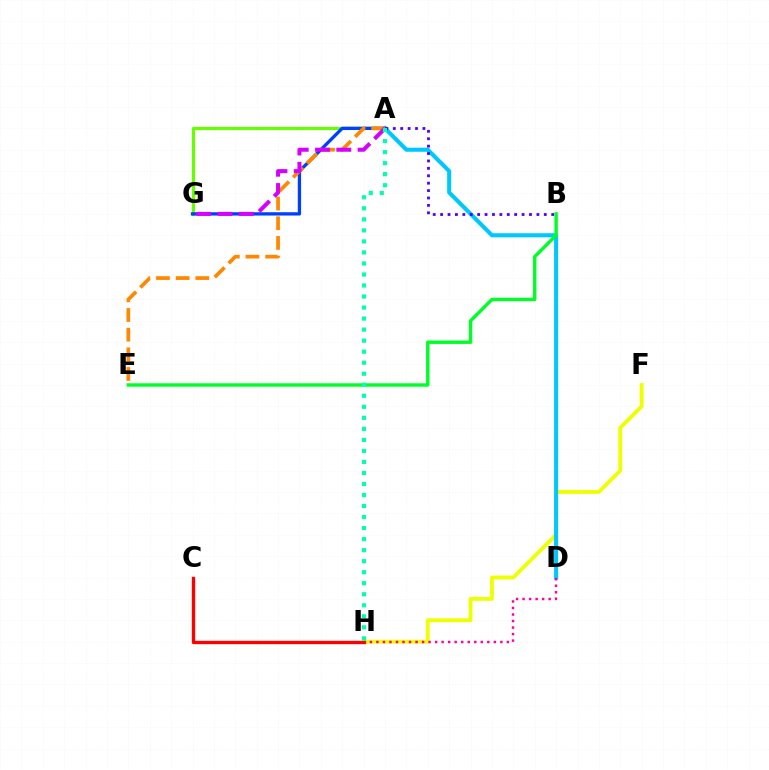{('F', 'H'): [{'color': '#eeff00', 'line_style': 'solid', 'thickness': 2.75}], ('A', 'D'): [{'color': '#00c7ff', 'line_style': 'solid', 'thickness': 2.94}], ('A', 'G'): [{'color': '#66ff00', 'line_style': 'solid', 'thickness': 2.3}, {'color': '#003fff', 'line_style': 'solid', 'thickness': 2.38}, {'color': '#d600ff', 'line_style': 'dashed', 'thickness': 2.89}], ('D', 'H'): [{'color': '#ff00a0', 'line_style': 'dotted', 'thickness': 1.77}], ('B', 'E'): [{'color': '#00ff27', 'line_style': 'solid', 'thickness': 2.45}], ('A', 'E'): [{'color': '#ff8800', 'line_style': 'dashed', 'thickness': 2.67}], ('A', 'B'): [{'color': '#4f00ff', 'line_style': 'dotted', 'thickness': 2.01}], ('C', 'H'): [{'color': '#ff0000', 'line_style': 'solid', 'thickness': 2.42}], ('A', 'H'): [{'color': '#00ffaf', 'line_style': 'dotted', 'thickness': 3.0}]}